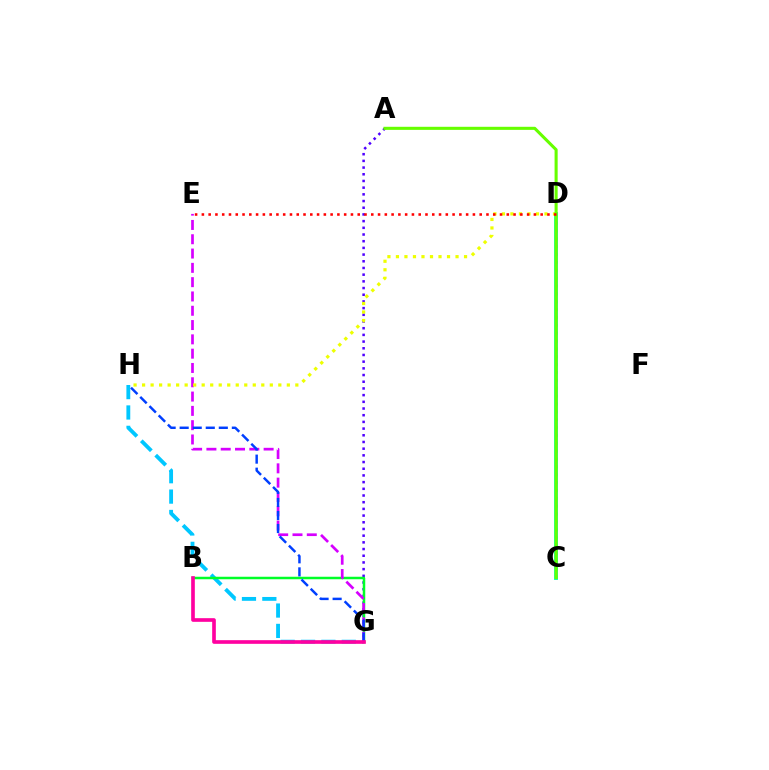{('G', 'H'): [{'color': '#00c7ff', 'line_style': 'dashed', 'thickness': 2.77}, {'color': '#003fff', 'line_style': 'dashed', 'thickness': 1.77}], ('C', 'D'): [{'color': '#ff8800', 'line_style': 'dotted', 'thickness': 2.14}, {'color': '#00ffaf', 'line_style': 'solid', 'thickness': 2.77}], ('A', 'G'): [{'color': '#4f00ff', 'line_style': 'dotted', 'thickness': 1.82}], ('B', 'G'): [{'color': '#00ff27', 'line_style': 'solid', 'thickness': 1.79}, {'color': '#ff00a0', 'line_style': 'solid', 'thickness': 2.63}], ('E', 'G'): [{'color': '#d600ff', 'line_style': 'dashed', 'thickness': 1.94}], ('D', 'H'): [{'color': '#eeff00', 'line_style': 'dotted', 'thickness': 2.31}], ('A', 'C'): [{'color': '#66ff00', 'line_style': 'solid', 'thickness': 2.21}], ('D', 'E'): [{'color': '#ff0000', 'line_style': 'dotted', 'thickness': 1.84}]}